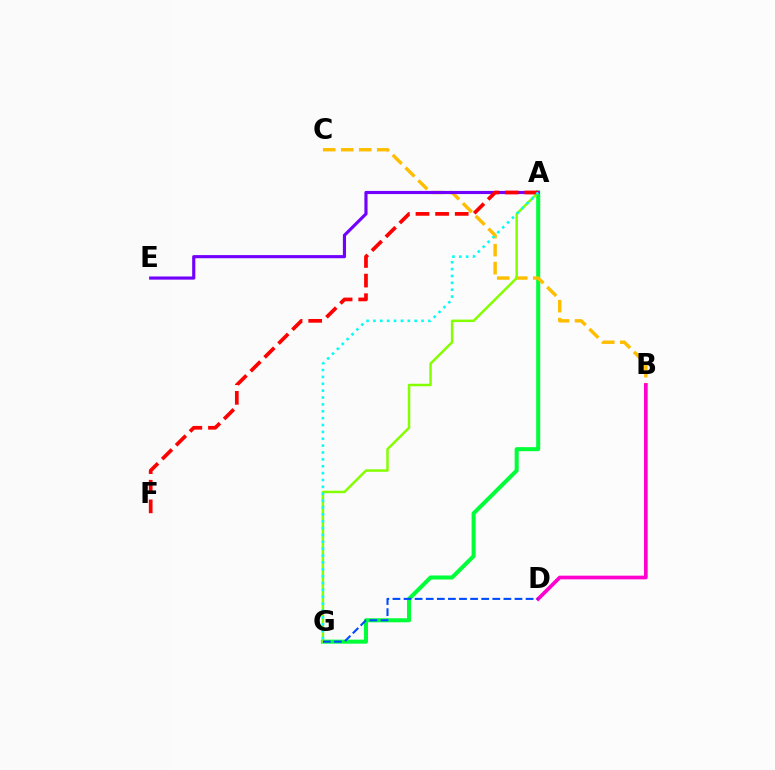{('A', 'G'): [{'color': '#00ff39', 'line_style': 'solid', 'thickness': 2.9}, {'color': '#84ff00', 'line_style': 'solid', 'thickness': 1.79}, {'color': '#00fff6', 'line_style': 'dotted', 'thickness': 1.87}], ('B', 'C'): [{'color': '#ffbd00', 'line_style': 'dashed', 'thickness': 2.45}], ('B', 'D'): [{'color': '#ff00cf', 'line_style': 'solid', 'thickness': 2.66}], ('A', 'E'): [{'color': '#7200ff', 'line_style': 'solid', 'thickness': 2.27}], ('A', 'F'): [{'color': '#ff0000', 'line_style': 'dashed', 'thickness': 2.66}], ('D', 'G'): [{'color': '#004bff', 'line_style': 'dashed', 'thickness': 1.51}]}